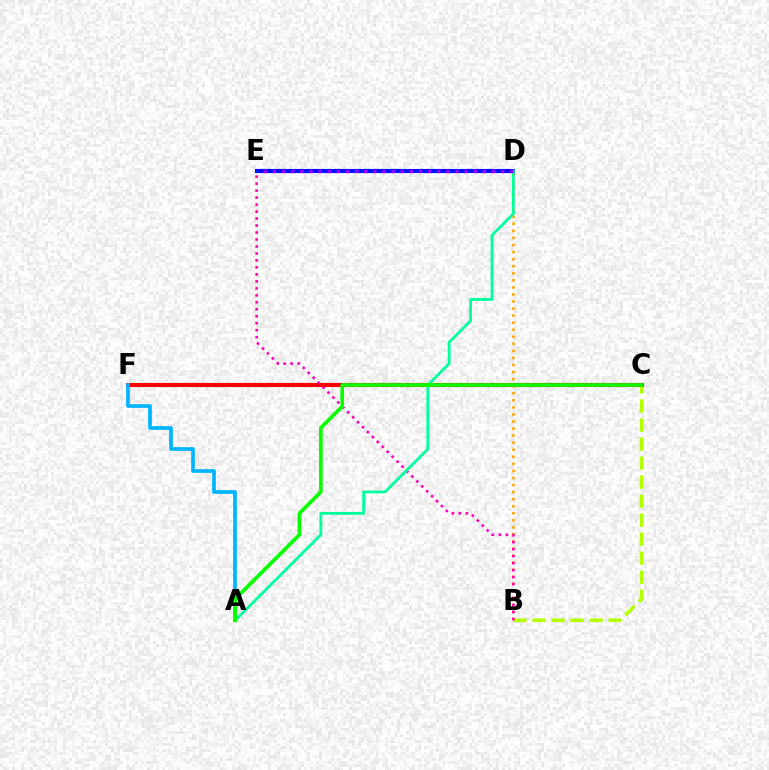{('B', 'D'): [{'color': '#ffa500', 'line_style': 'dotted', 'thickness': 1.92}], ('D', 'E'): [{'color': '#0010ff', 'line_style': 'solid', 'thickness': 2.94}, {'color': '#9b00ff', 'line_style': 'dotted', 'thickness': 2.48}], ('B', 'C'): [{'color': '#b3ff00', 'line_style': 'dashed', 'thickness': 2.58}], ('C', 'F'): [{'color': '#ff0000', 'line_style': 'solid', 'thickness': 2.95}], ('A', 'F'): [{'color': '#00b5ff', 'line_style': 'solid', 'thickness': 2.66}], ('B', 'E'): [{'color': '#ff00bd', 'line_style': 'dotted', 'thickness': 1.9}], ('A', 'D'): [{'color': '#00ff9d', 'line_style': 'solid', 'thickness': 2.01}], ('A', 'C'): [{'color': '#08ff00', 'line_style': 'solid', 'thickness': 2.64}]}